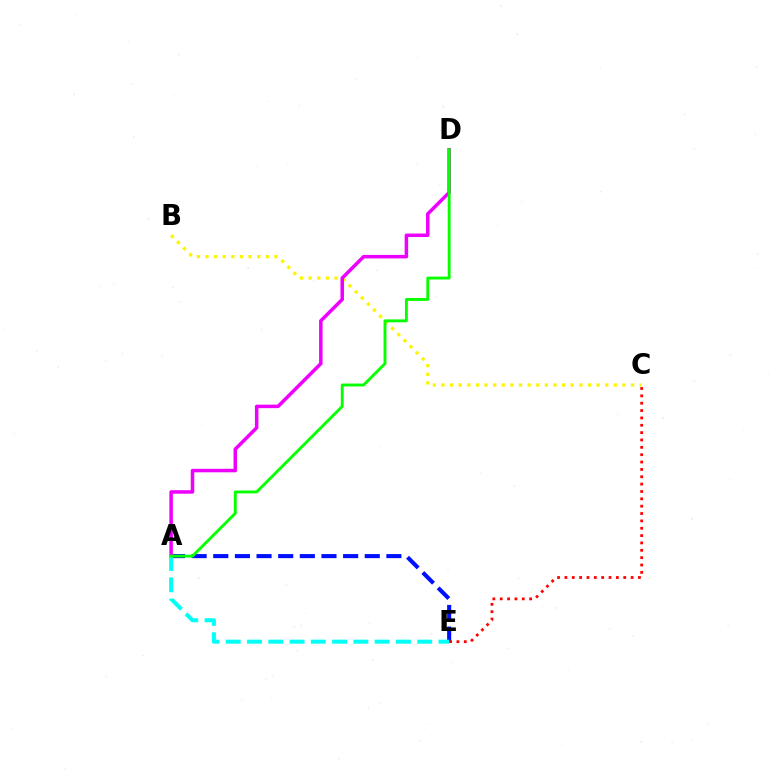{('A', 'E'): [{'color': '#0010ff', 'line_style': 'dashed', 'thickness': 2.94}, {'color': '#00fff6', 'line_style': 'dashed', 'thickness': 2.89}], ('B', 'C'): [{'color': '#fcf500', 'line_style': 'dotted', 'thickness': 2.34}], ('A', 'D'): [{'color': '#ee00ff', 'line_style': 'solid', 'thickness': 2.53}, {'color': '#08ff00', 'line_style': 'solid', 'thickness': 2.08}], ('C', 'E'): [{'color': '#ff0000', 'line_style': 'dotted', 'thickness': 2.0}]}